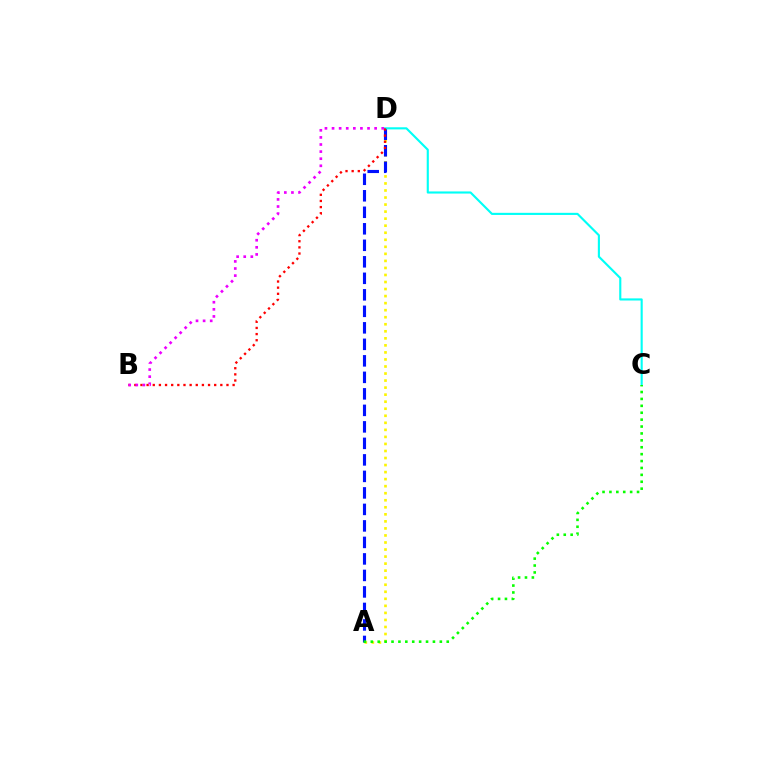{('A', 'D'): [{'color': '#fcf500', 'line_style': 'dotted', 'thickness': 1.91}, {'color': '#0010ff', 'line_style': 'dashed', 'thickness': 2.24}], ('C', 'D'): [{'color': '#00fff6', 'line_style': 'solid', 'thickness': 1.53}], ('B', 'D'): [{'color': '#ff0000', 'line_style': 'dotted', 'thickness': 1.67}, {'color': '#ee00ff', 'line_style': 'dotted', 'thickness': 1.93}], ('A', 'C'): [{'color': '#08ff00', 'line_style': 'dotted', 'thickness': 1.88}]}